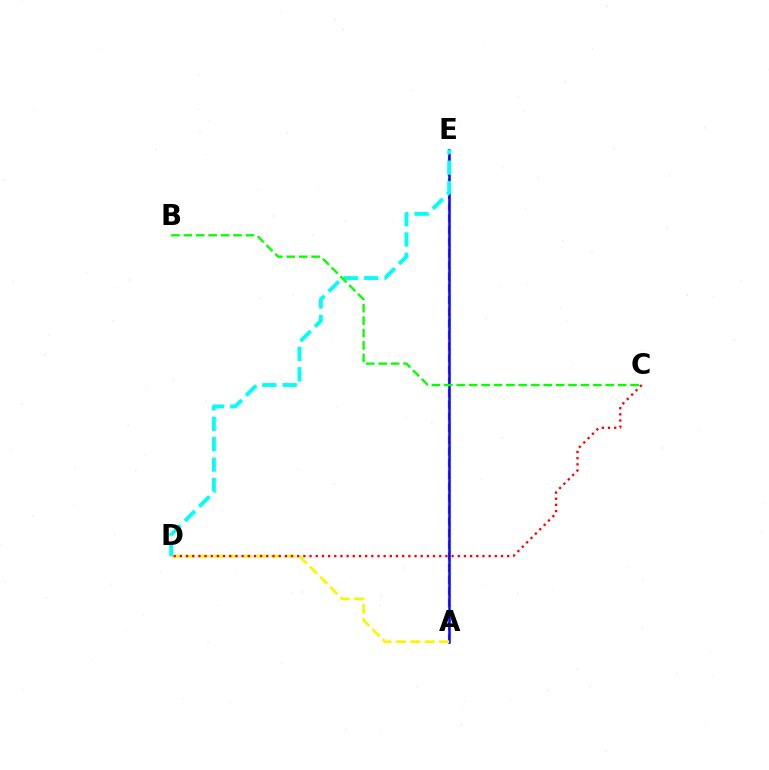{('A', 'E'): [{'color': '#ee00ff', 'line_style': 'dashed', 'thickness': 1.58}, {'color': '#0010ff', 'line_style': 'solid', 'thickness': 1.83}], ('A', 'D'): [{'color': '#fcf500', 'line_style': 'dashed', 'thickness': 1.96}], ('D', 'E'): [{'color': '#00fff6', 'line_style': 'dashed', 'thickness': 2.77}], ('B', 'C'): [{'color': '#08ff00', 'line_style': 'dashed', 'thickness': 1.69}], ('C', 'D'): [{'color': '#ff0000', 'line_style': 'dotted', 'thickness': 1.68}]}